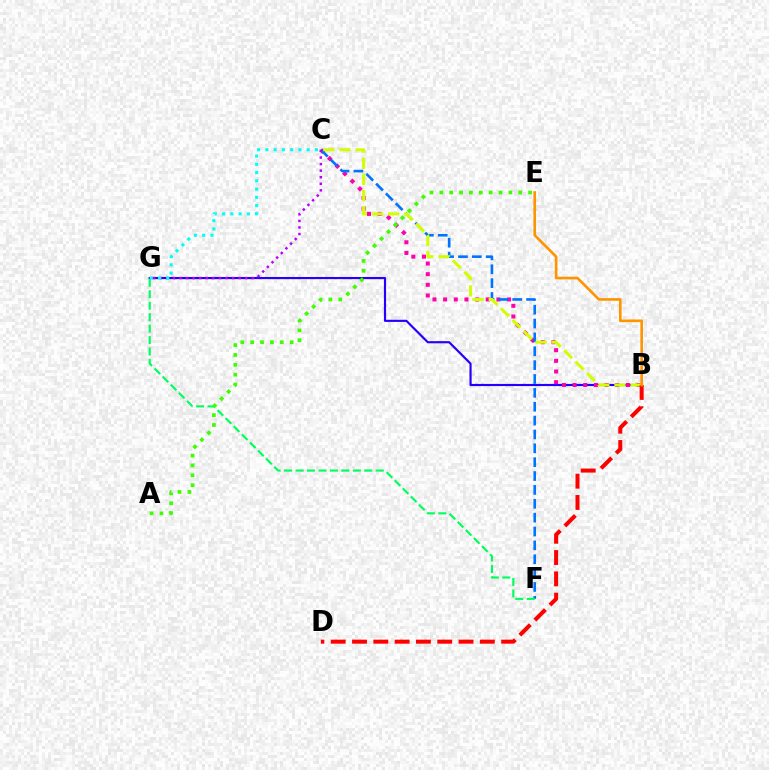{('B', 'G'): [{'color': '#2500ff', 'line_style': 'solid', 'thickness': 1.55}], ('B', 'C'): [{'color': '#ff00ac', 'line_style': 'dotted', 'thickness': 2.9}, {'color': '#d1ff00', 'line_style': 'dashed', 'thickness': 2.19}], ('C', 'F'): [{'color': '#0074ff', 'line_style': 'dashed', 'thickness': 1.88}], ('B', 'D'): [{'color': '#ff0000', 'line_style': 'dashed', 'thickness': 2.89}], ('F', 'G'): [{'color': '#00ff5c', 'line_style': 'dashed', 'thickness': 1.56}], ('C', 'G'): [{'color': '#b900ff', 'line_style': 'dotted', 'thickness': 1.78}, {'color': '#00fff6', 'line_style': 'dotted', 'thickness': 2.25}], ('B', 'E'): [{'color': '#ff9400', 'line_style': 'solid', 'thickness': 1.9}], ('A', 'E'): [{'color': '#3dff00', 'line_style': 'dotted', 'thickness': 2.68}]}